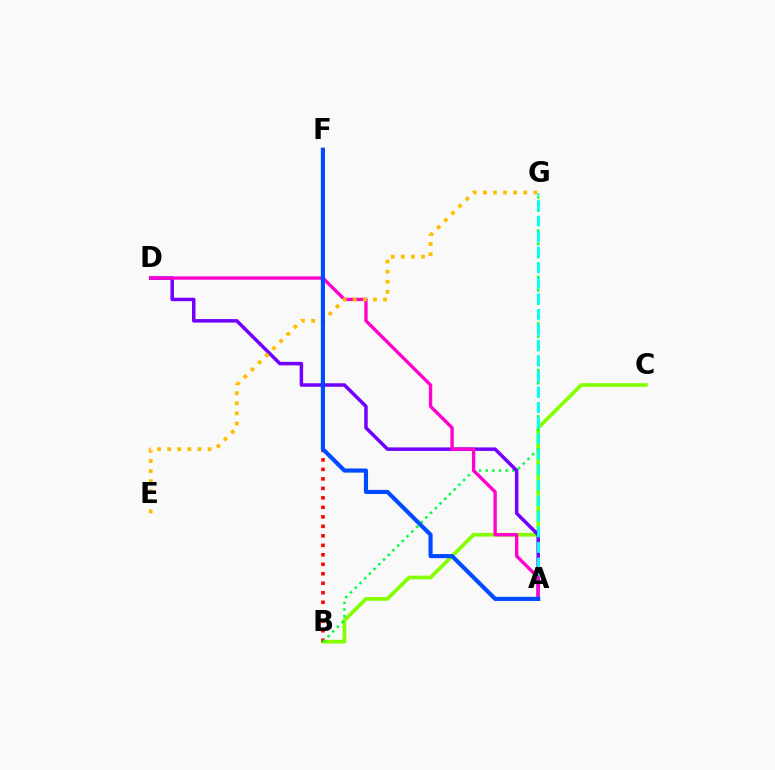{('B', 'C'): [{'color': '#84ff00', 'line_style': 'solid', 'thickness': 2.65}], ('B', 'F'): [{'color': '#ff0000', 'line_style': 'dotted', 'thickness': 2.58}], ('B', 'G'): [{'color': '#00ff39', 'line_style': 'dotted', 'thickness': 1.8}], ('A', 'D'): [{'color': '#7200ff', 'line_style': 'solid', 'thickness': 2.52}, {'color': '#ff00cf', 'line_style': 'solid', 'thickness': 2.41}], ('A', 'G'): [{'color': '#00fff6', 'line_style': 'dashed', 'thickness': 2.11}], ('E', 'G'): [{'color': '#ffbd00', 'line_style': 'dotted', 'thickness': 2.74}], ('A', 'F'): [{'color': '#004bff', 'line_style': 'solid', 'thickness': 2.98}]}